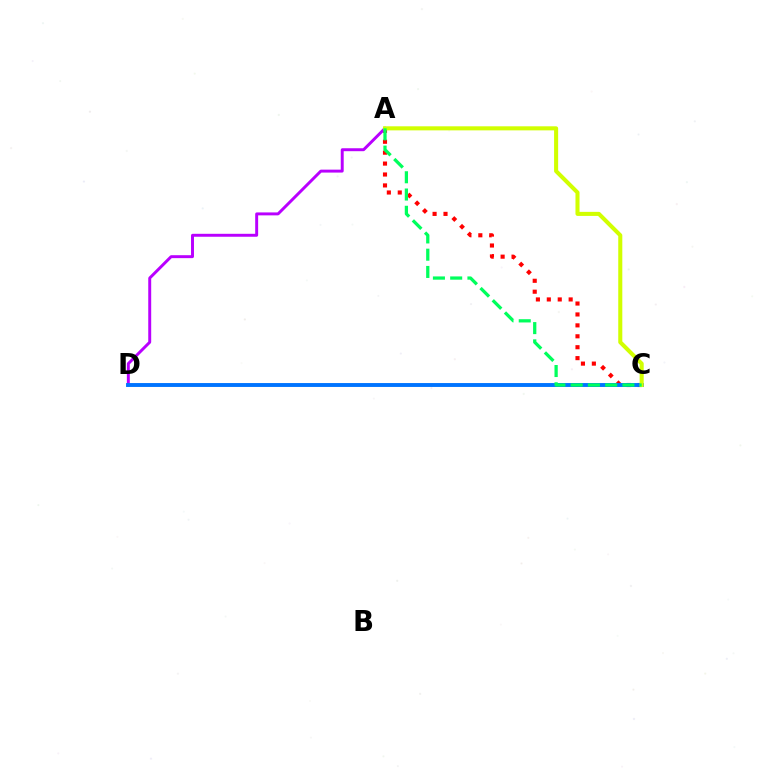{('A', 'C'): [{'color': '#ff0000', 'line_style': 'dotted', 'thickness': 2.97}, {'color': '#d1ff00', 'line_style': 'solid', 'thickness': 2.92}, {'color': '#00ff5c', 'line_style': 'dashed', 'thickness': 2.34}], ('A', 'D'): [{'color': '#b900ff', 'line_style': 'solid', 'thickness': 2.12}], ('C', 'D'): [{'color': '#0074ff', 'line_style': 'solid', 'thickness': 2.8}]}